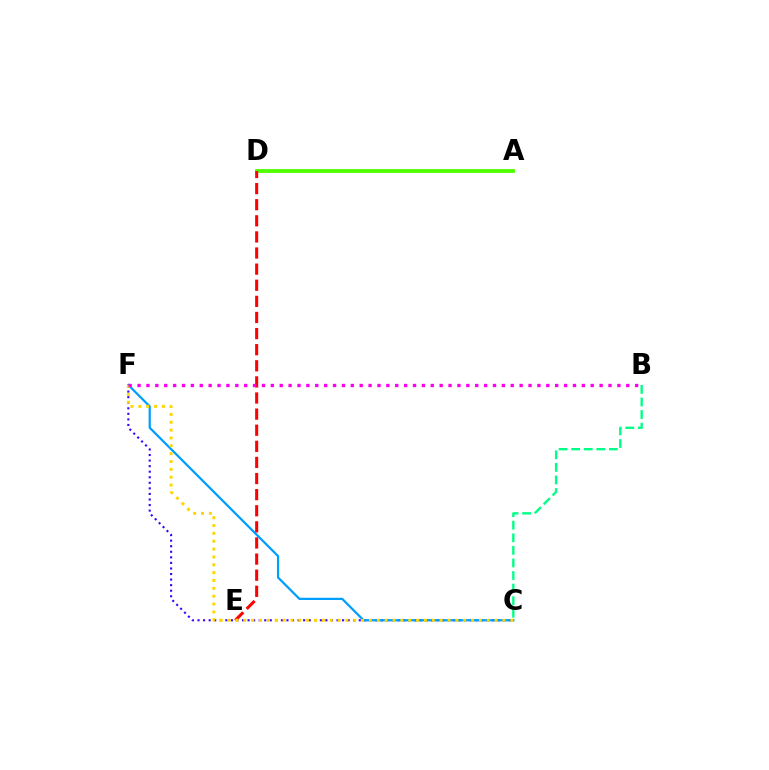{('C', 'F'): [{'color': '#3700ff', 'line_style': 'dotted', 'thickness': 1.51}, {'color': '#009eff', 'line_style': 'solid', 'thickness': 1.61}, {'color': '#ffd500', 'line_style': 'dotted', 'thickness': 2.13}], ('A', 'D'): [{'color': '#4fff00', 'line_style': 'solid', 'thickness': 2.76}], ('D', 'E'): [{'color': '#ff0000', 'line_style': 'dashed', 'thickness': 2.19}], ('B', 'C'): [{'color': '#00ff86', 'line_style': 'dashed', 'thickness': 1.71}], ('B', 'F'): [{'color': '#ff00ed', 'line_style': 'dotted', 'thickness': 2.41}]}